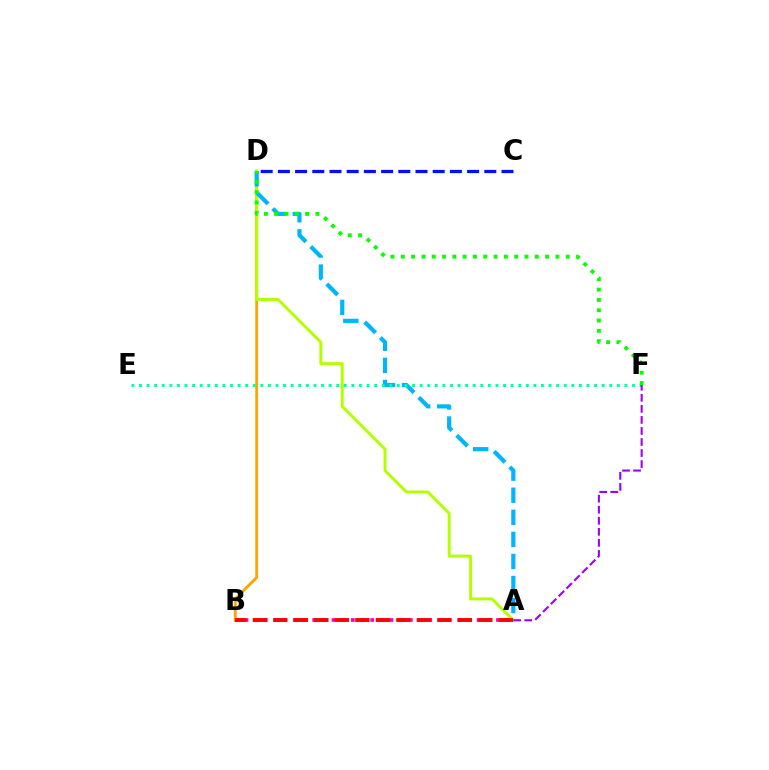{('B', 'D'): [{'color': '#ffa500', 'line_style': 'solid', 'thickness': 2.05}], ('A', 'D'): [{'color': '#b3ff00', 'line_style': 'solid', 'thickness': 2.14}, {'color': '#00b5ff', 'line_style': 'dashed', 'thickness': 3.0}], ('A', 'B'): [{'color': '#ff00bd', 'line_style': 'dotted', 'thickness': 2.63}, {'color': '#ff0000', 'line_style': 'dashed', 'thickness': 2.78}], ('E', 'F'): [{'color': '#00ff9d', 'line_style': 'dotted', 'thickness': 2.06}], ('C', 'D'): [{'color': '#0010ff', 'line_style': 'dashed', 'thickness': 2.34}], ('D', 'F'): [{'color': '#08ff00', 'line_style': 'dotted', 'thickness': 2.8}], ('A', 'F'): [{'color': '#9b00ff', 'line_style': 'dashed', 'thickness': 1.5}]}